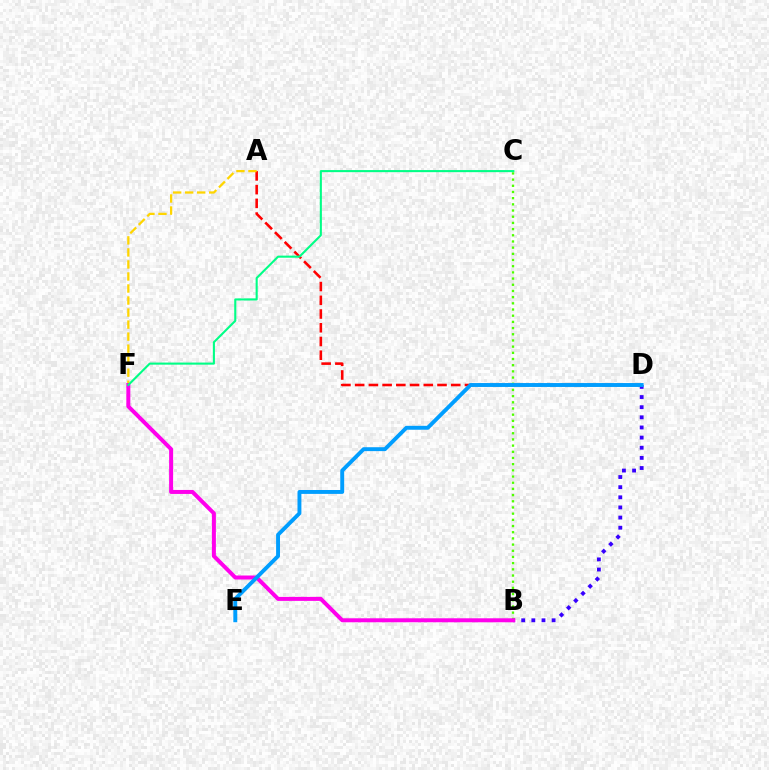{('A', 'D'): [{'color': '#ff0000', 'line_style': 'dashed', 'thickness': 1.86}], ('A', 'F'): [{'color': '#ffd500', 'line_style': 'dashed', 'thickness': 1.63}], ('B', 'D'): [{'color': '#3700ff', 'line_style': 'dotted', 'thickness': 2.75}], ('B', 'C'): [{'color': '#4fff00', 'line_style': 'dotted', 'thickness': 1.68}], ('B', 'F'): [{'color': '#ff00ed', 'line_style': 'solid', 'thickness': 2.87}], ('C', 'F'): [{'color': '#00ff86', 'line_style': 'solid', 'thickness': 1.51}], ('D', 'E'): [{'color': '#009eff', 'line_style': 'solid', 'thickness': 2.81}]}